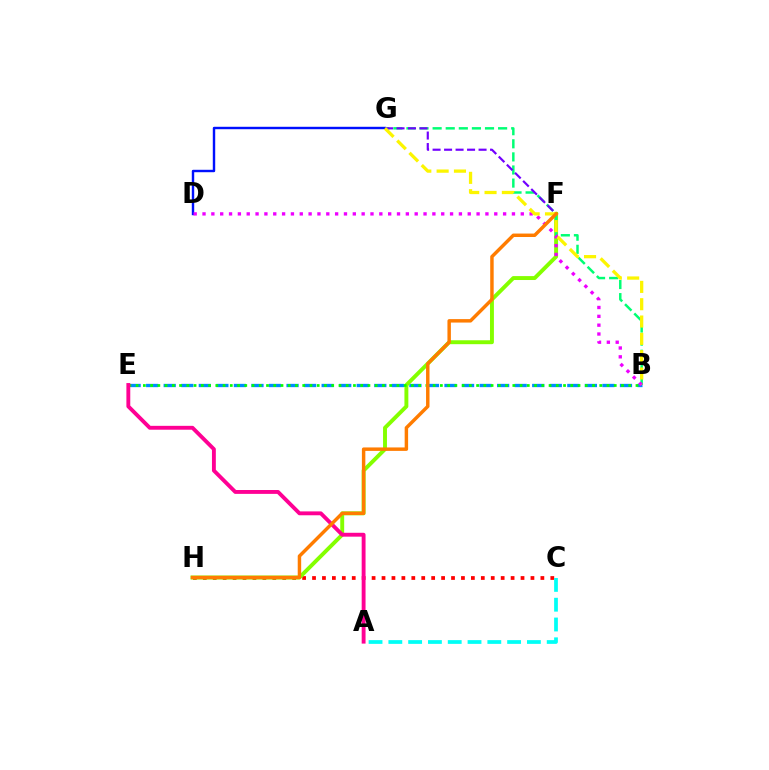{('C', 'H'): [{'color': '#ff0000', 'line_style': 'dotted', 'thickness': 2.7}], ('D', 'G'): [{'color': '#0010ff', 'line_style': 'solid', 'thickness': 1.74}], ('B', 'E'): [{'color': '#008cff', 'line_style': 'dashed', 'thickness': 2.38}, {'color': '#08ff00', 'line_style': 'dotted', 'thickness': 1.97}], ('F', 'H'): [{'color': '#84ff00', 'line_style': 'solid', 'thickness': 2.82}, {'color': '#ff7c00', 'line_style': 'solid', 'thickness': 2.49}], ('B', 'G'): [{'color': '#00ff74', 'line_style': 'dashed', 'thickness': 1.78}, {'color': '#fcf500', 'line_style': 'dashed', 'thickness': 2.35}], ('B', 'D'): [{'color': '#ee00ff', 'line_style': 'dotted', 'thickness': 2.4}], ('F', 'G'): [{'color': '#7200ff', 'line_style': 'dashed', 'thickness': 1.56}], ('A', 'E'): [{'color': '#ff0094', 'line_style': 'solid', 'thickness': 2.79}], ('A', 'C'): [{'color': '#00fff6', 'line_style': 'dashed', 'thickness': 2.69}]}